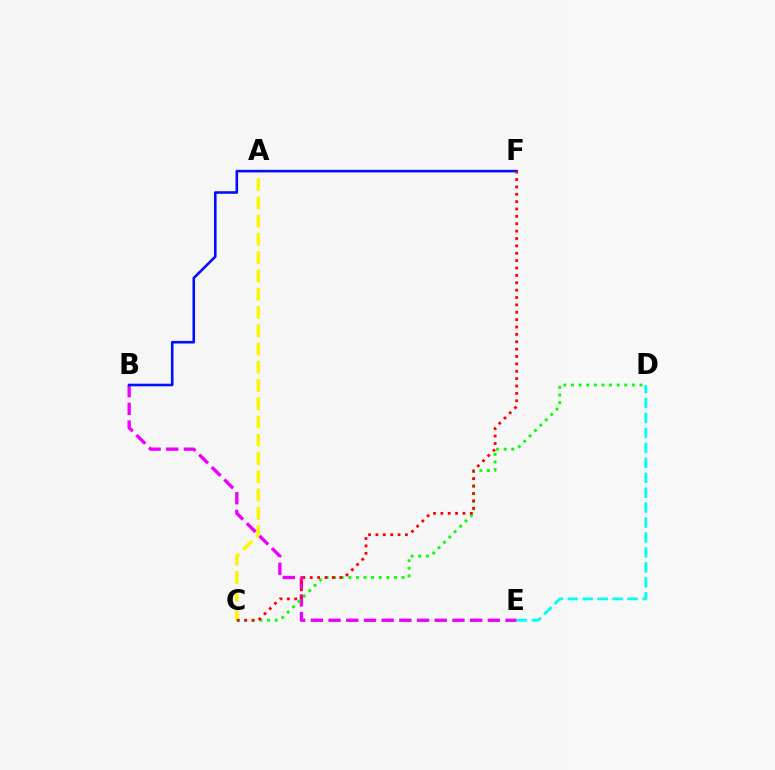{('B', 'E'): [{'color': '#ee00ff', 'line_style': 'dashed', 'thickness': 2.4}], ('C', 'D'): [{'color': '#08ff00', 'line_style': 'dotted', 'thickness': 2.07}], ('D', 'E'): [{'color': '#00fff6', 'line_style': 'dashed', 'thickness': 2.03}], ('A', 'C'): [{'color': '#fcf500', 'line_style': 'dashed', 'thickness': 2.48}], ('B', 'F'): [{'color': '#0010ff', 'line_style': 'solid', 'thickness': 1.87}], ('C', 'F'): [{'color': '#ff0000', 'line_style': 'dotted', 'thickness': 2.0}]}